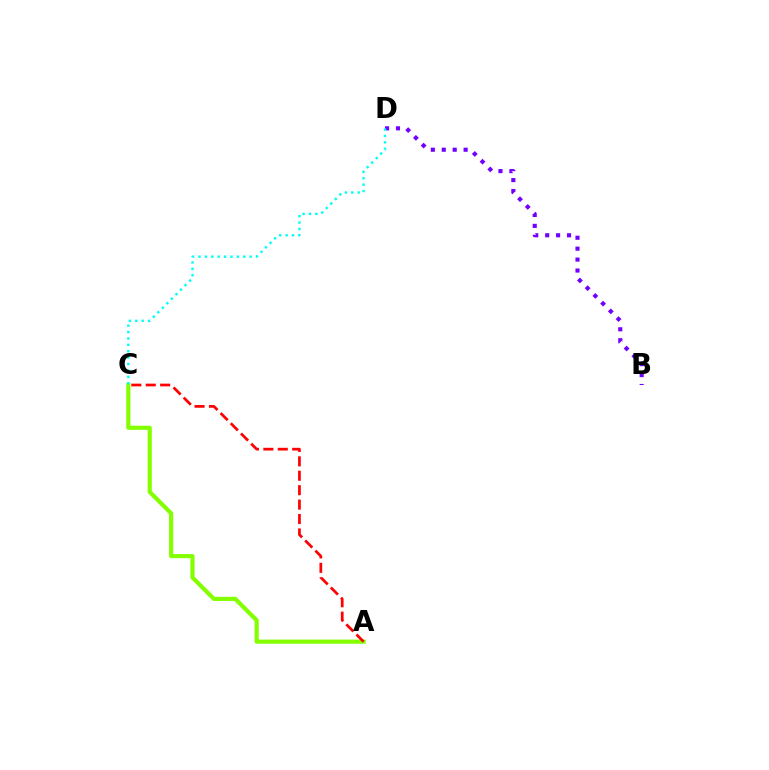{('A', 'C'): [{'color': '#84ff00', 'line_style': 'solid', 'thickness': 3.0}, {'color': '#ff0000', 'line_style': 'dashed', 'thickness': 1.96}], ('B', 'D'): [{'color': '#7200ff', 'line_style': 'dotted', 'thickness': 2.97}], ('C', 'D'): [{'color': '#00fff6', 'line_style': 'dotted', 'thickness': 1.74}]}